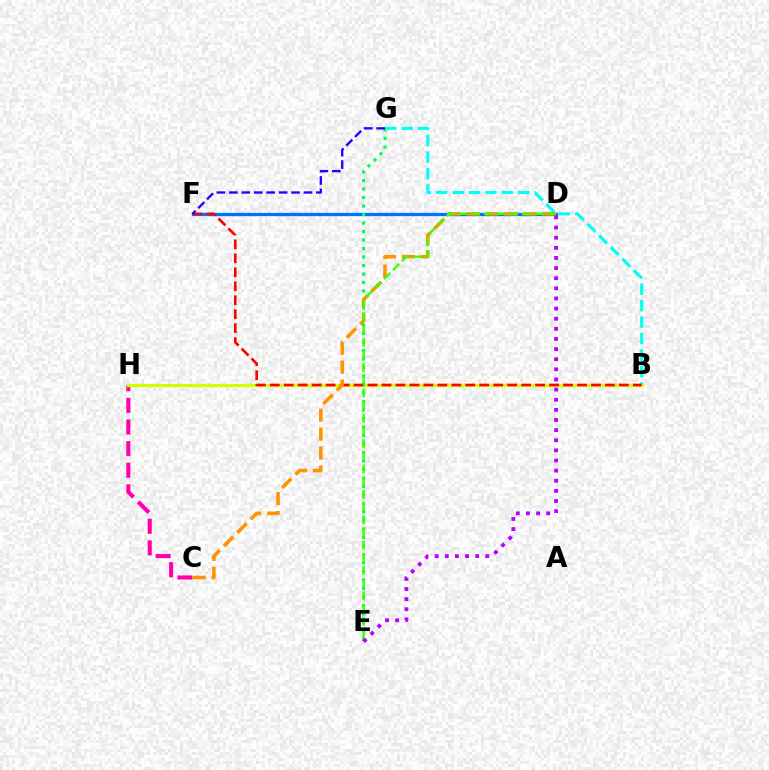{('C', 'H'): [{'color': '#ff00ac', 'line_style': 'dashed', 'thickness': 2.94}], ('D', 'F'): [{'color': '#0074ff', 'line_style': 'solid', 'thickness': 2.38}], ('B', 'G'): [{'color': '#00fff6', 'line_style': 'dashed', 'thickness': 2.23}], ('B', 'H'): [{'color': '#d1ff00', 'line_style': 'solid', 'thickness': 2.34}], ('E', 'G'): [{'color': '#00ff5c', 'line_style': 'dotted', 'thickness': 2.31}], ('B', 'F'): [{'color': '#ff0000', 'line_style': 'dashed', 'thickness': 1.9}], ('C', 'D'): [{'color': '#ff9400', 'line_style': 'dashed', 'thickness': 2.58}], ('D', 'E'): [{'color': '#b900ff', 'line_style': 'dotted', 'thickness': 2.75}, {'color': '#3dff00', 'line_style': 'dashed', 'thickness': 1.72}], ('F', 'G'): [{'color': '#2500ff', 'line_style': 'dashed', 'thickness': 1.69}]}